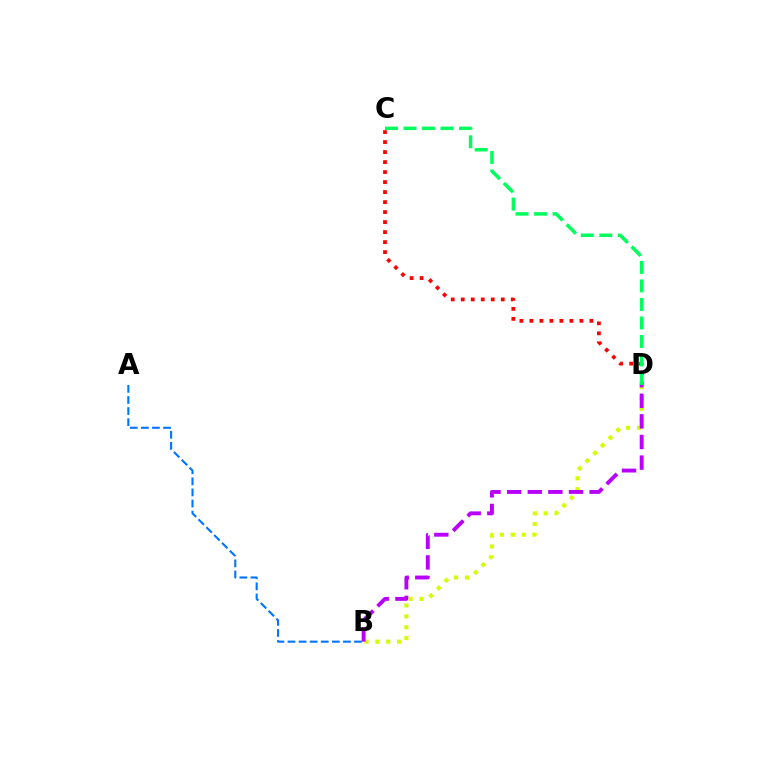{('B', 'D'): [{'color': '#d1ff00', 'line_style': 'dotted', 'thickness': 2.95}, {'color': '#b900ff', 'line_style': 'dashed', 'thickness': 2.8}], ('A', 'B'): [{'color': '#0074ff', 'line_style': 'dashed', 'thickness': 1.51}], ('C', 'D'): [{'color': '#ff0000', 'line_style': 'dotted', 'thickness': 2.72}, {'color': '#00ff5c', 'line_style': 'dashed', 'thickness': 2.51}]}